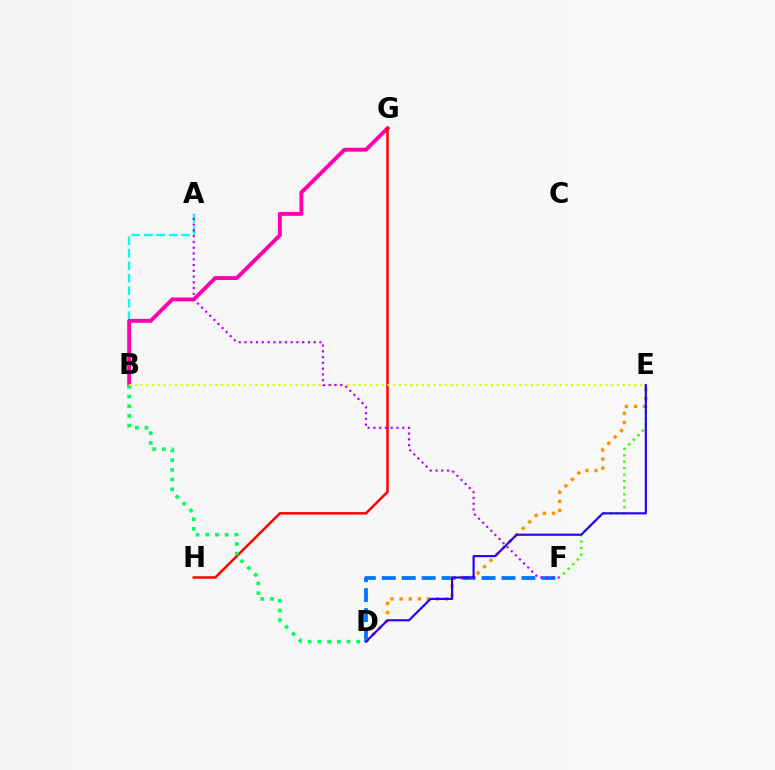{('A', 'B'): [{'color': '#00fff6', 'line_style': 'dashed', 'thickness': 1.7}], ('B', 'G'): [{'color': '#ff00ac', 'line_style': 'solid', 'thickness': 2.8}], ('D', 'F'): [{'color': '#0074ff', 'line_style': 'dashed', 'thickness': 2.71}], ('G', 'H'): [{'color': '#ff0000', 'line_style': 'solid', 'thickness': 1.8}], ('E', 'F'): [{'color': '#3dff00', 'line_style': 'dotted', 'thickness': 1.76}], ('B', 'D'): [{'color': '#00ff5c', 'line_style': 'dotted', 'thickness': 2.64}], ('D', 'E'): [{'color': '#ff9400', 'line_style': 'dotted', 'thickness': 2.47}, {'color': '#2500ff', 'line_style': 'solid', 'thickness': 1.55}], ('B', 'E'): [{'color': '#d1ff00', 'line_style': 'dotted', 'thickness': 1.56}], ('A', 'F'): [{'color': '#b900ff', 'line_style': 'dotted', 'thickness': 1.57}]}